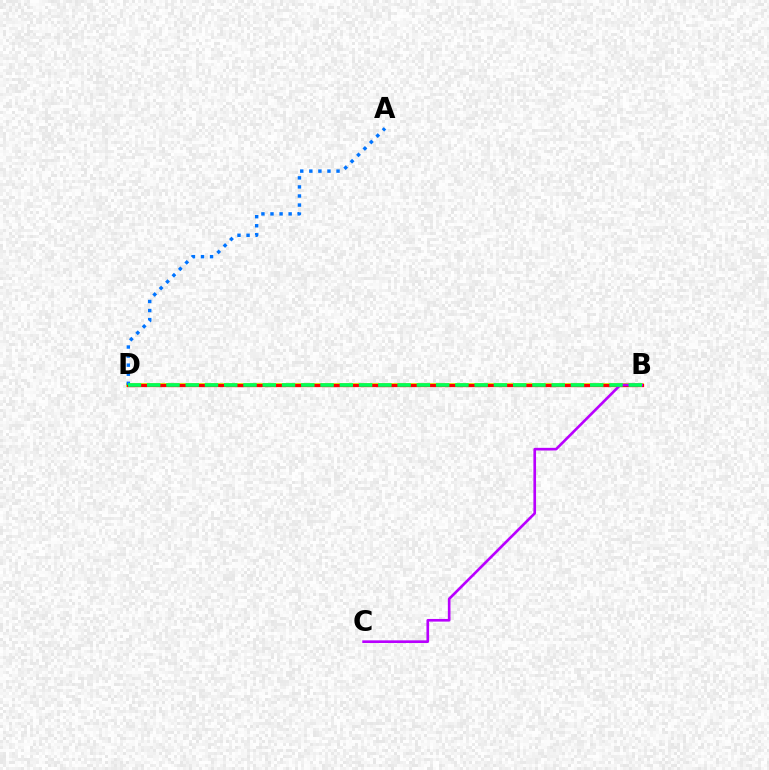{('B', 'D'): [{'color': '#d1ff00', 'line_style': 'solid', 'thickness': 2.71}, {'color': '#ff0000', 'line_style': 'solid', 'thickness': 2.35}, {'color': '#00ff5c', 'line_style': 'dashed', 'thickness': 2.62}], ('A', 'D'): [{'color': '#0074ff', 'line_style': 'dotted', 'thickness': 2.46}], ('B', 'C'): [{'color': '#b900ff', 'line_style': 'solid', 'thickness': 1.91}]}